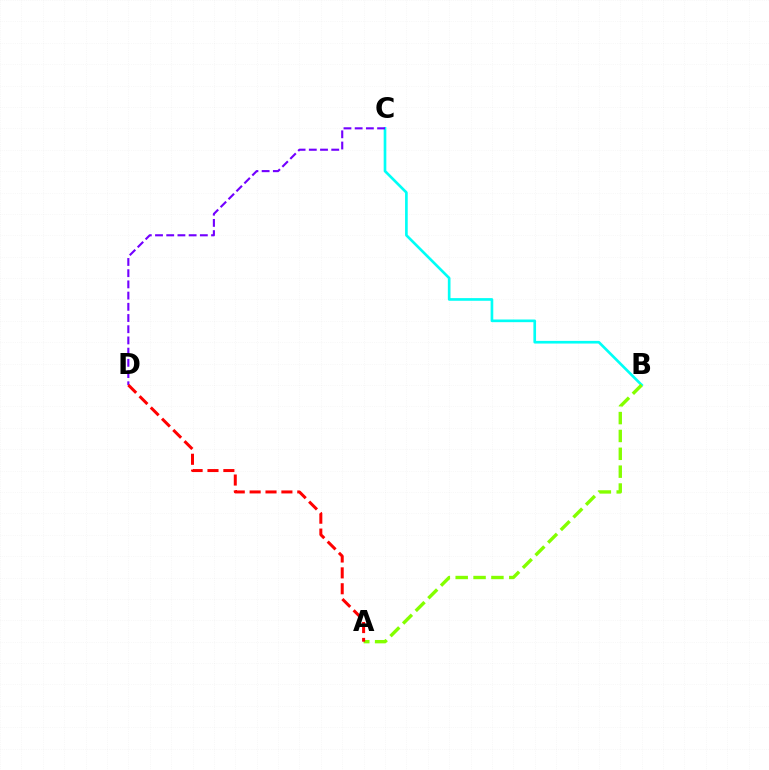{('B', 'C'): [{'color': '#00fff6', 'line_style': 'solid', 'thickness': 1.92}], ('A', 'B'): [{'color': '#84ff00', 'line_style': 'dashed', 'thickness': 2.43}], ('C', 'D'): [{'color': '#7200ff', 'line_style': 'dashed', 'thickness': 1.52}], ('A', 'D'): [{'color': '#ff0000', 'line_style': 'dashed', 'thickness': 2.16}]}